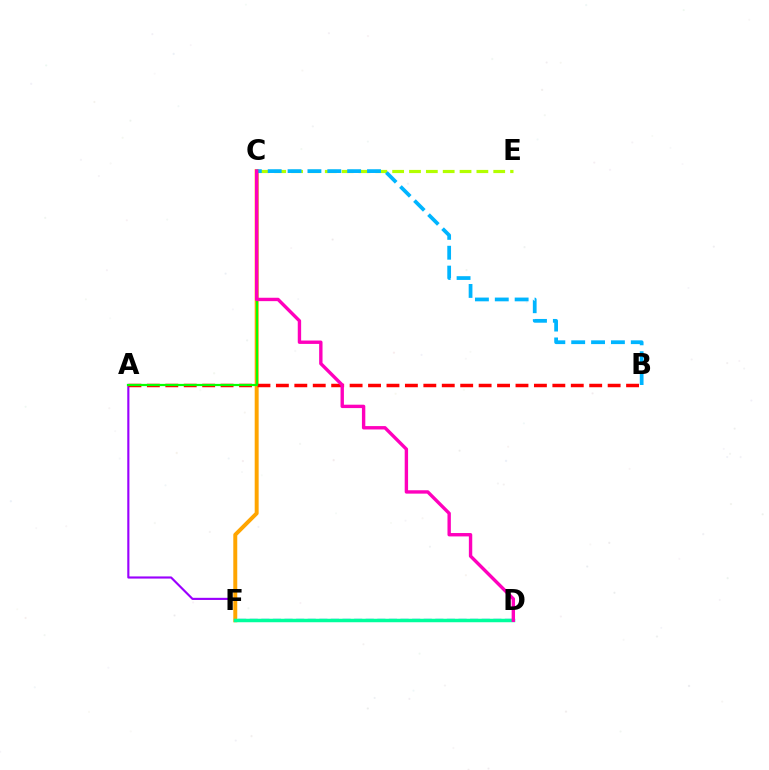{('D', 'F'): [{'color': '#0010ff', 'line_style': 'dashed', 'thickness': 1.58}, {'color': '#00ff9d', 'line_style': 'solid', 'thickness': 2.51}], ('A', 'F'): [{'color': '#9b00ff', 'line_style': 'solid', 'thickness': 1.54}], ('C', 'E'): [{'color': '#b3ff00', 'line_style': 'dashed', 'thickness': 2.29}], ('C', 'F'): [{'color': '#ffa500', 'line_style': 'solid', 'thickness': 2.85}], ('A', 'B'): [{'color': '#ff0000', 'line_style': 'dashed', 'thickness': 2.5}], ('B', 'C'): [{'color': '#00b5ff', 'line_style': 'dashed', 'thickness': 2.7}], ('A', 'C'): [{'color': '#08ff00', 'line_style': 'solid', 'thickness': 1.6}], ('C', 'D'): [{'color': '#ff00bd', 'line_style': 'solid', 'thickness': 2.44}]}